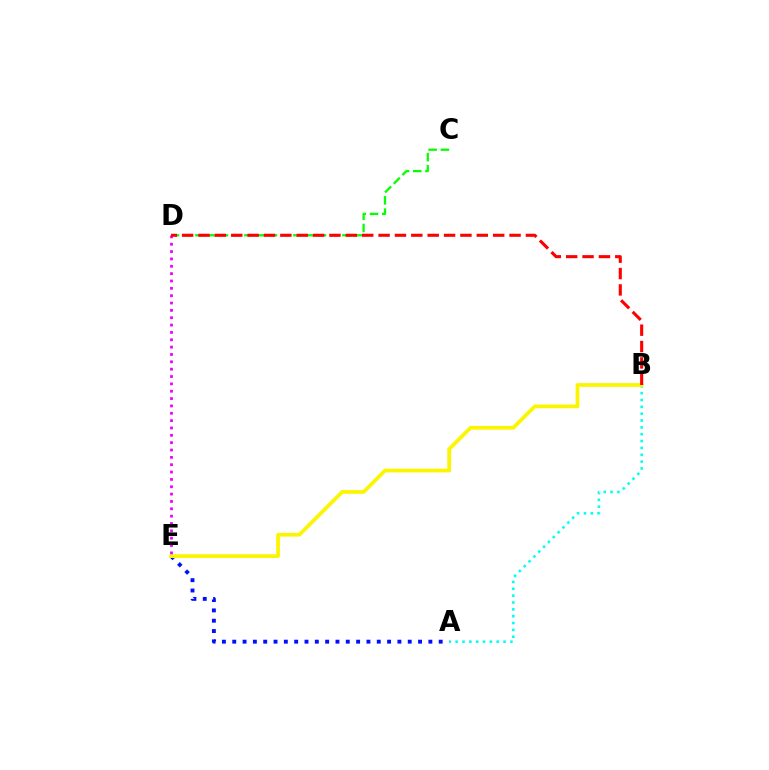{('A', 'B'): [{'color': '#00fff6', 'line_style': 'dotted', 'thickness': 1.86}], ('C', 'D'): [{'color': '#08ff00', 'line_style': 'dashed', 'thickness': 1.66}], ('A', 'E'): [{'color': '#0010ff', 'line_style': 'dotted', 'thickness': 2.8}], ('B', 'E'): [{'color': '#fcf500', 'line_style': 'solid', 'thickness': 2.69}], ('D', 'E'): [{'color': '#ee00ff', 'line_style': 'dotted', 'thickness': 2.0}], ('B', 'D'): [{'color': '#ff0000', 'line_style': 'dashed', 'thickness': 2.22}]}